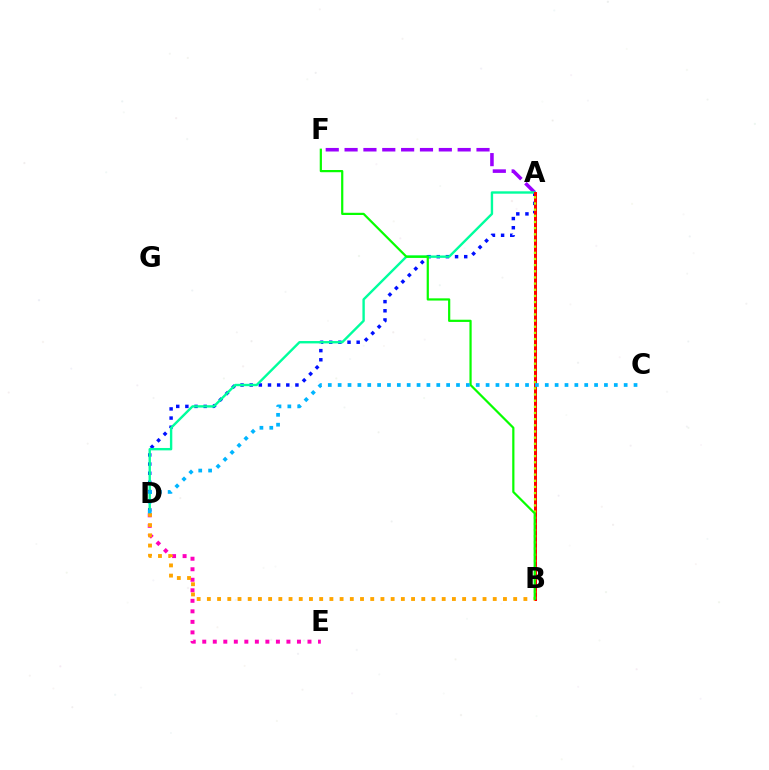{('A', 'D'): [{'color': '#0010ff', 'line_style': 'dotted', 'thickness': 2.49}, {'color': '#00ff9d', 'line_style': 'solid', 'thickness': 1.72}], ('D', 'E'): [{'color': '#ff00bd', 'line_style': 'dotted', 'thickness': 2.86}], ('A', 'F'): [{'color': '#9b00ff', 'line_style': 'dashed', 'thickness': 2.56}], ('A', 'B'): [{'color': '#ff0000', 'line_style': 'solid', 'thickness': 2.16}, {'color': '#b3ff00', 'line_style': 'dotted', 'thickness': 1.67}], ('B', 'D'): [{'color': '#ffa500', 'line_style': 'dotted', 'thickness': 2.77}], ('B', 'F'): [{'color': '#08ff00', 'line_style': 'solid', 'thickness': 1.59}], ('C', 'D'): [{'color': '#00b5ff', 'line_style': 'dotted', 'thickness': 2.68}]}